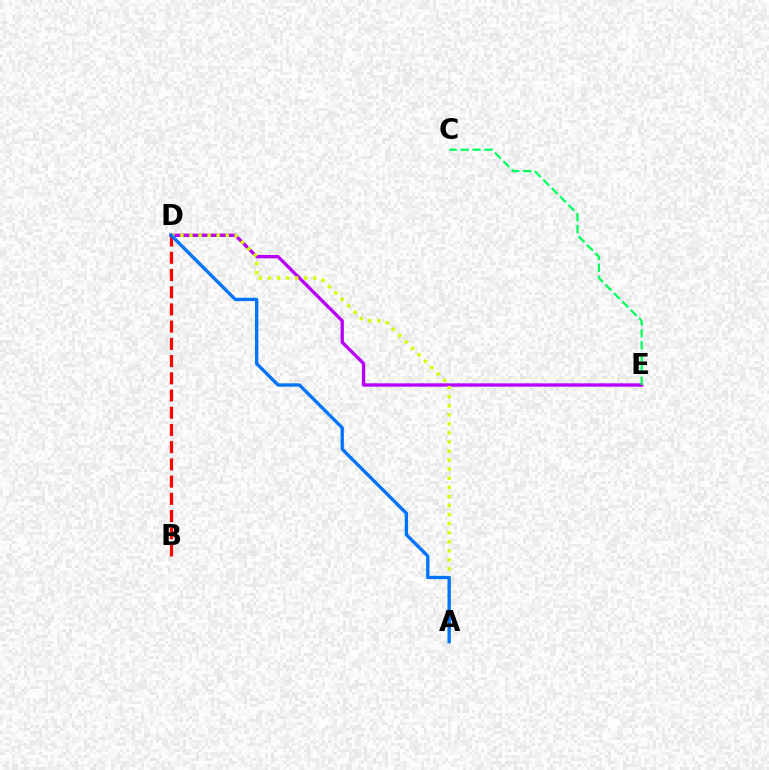{('D', 'E'): [{'color': '#b900ff', 'line_style': 'solid', 'thickness': 2.4}], ('B', 'D'): [{'color': '#ff0000', 'line_style': 'dashed', 'thickness': 2.34}], ('C', 'E'): [{'color': '#00ff5c', 'line_style': 'dashed', 'thickness': 1.62}], ('A', 'D'): [{'color': '#d1ff00', 'line_style': 'dotted', 'thickness': 2.46}, {'color': '#0074ff', 'line_style': 'solid', 'thickness': 2.4}]}